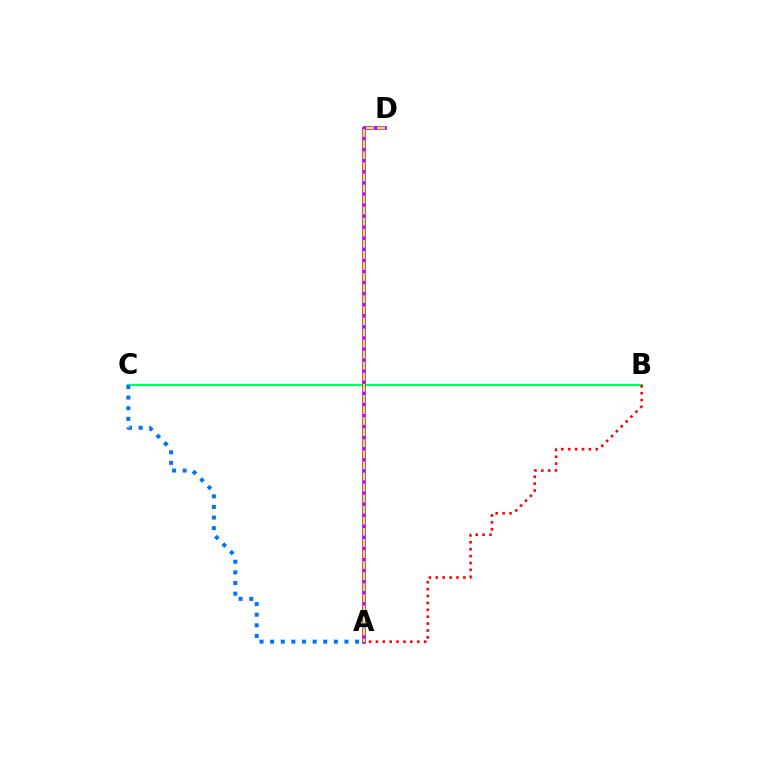{('B', 'C'): [{'color': '#00ff5c', 'line_style': 'solid', 'thickness': 1.56}], ('A', 'D'): [{'color': '#b900ff', 'line_style': 'solid', 'thickness': 2.6}, {'color': '#d1ff00', 'line_style': 'dashed', 'thickness': 1.5}], ('A', 'B'): [{'color': '#ff0000', 'line_style': 'dotted', 'thickness': 1.87}], ('A', 'C'): [{'color': '#0074ff', 'line_style': 'dotted', 'thickness': 2.88}]}